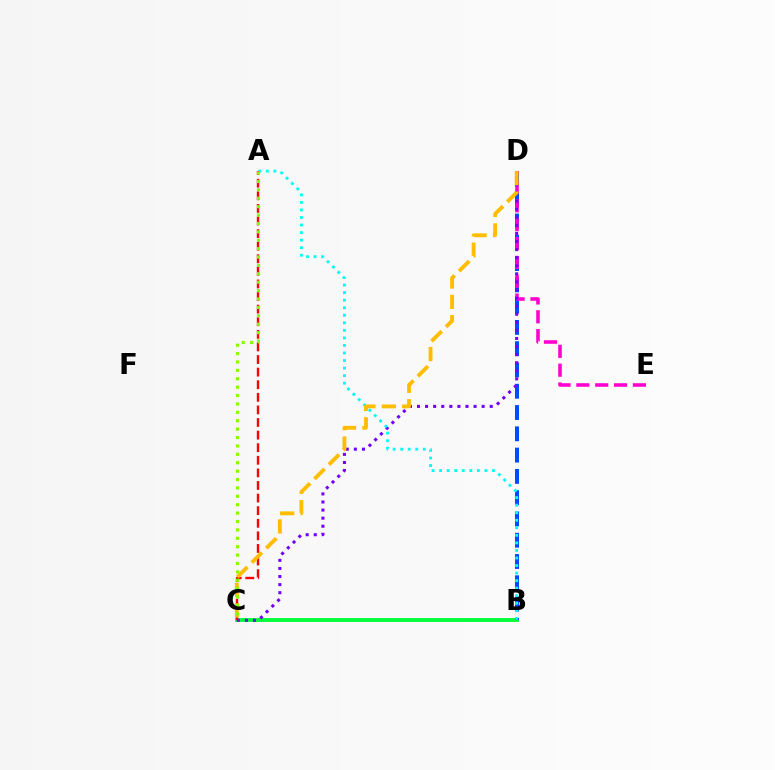{('B', 'C'): [{'color': '#00ff39', 'line_style': 'solid', 'thickness': 2.76}], ('B', 'D'): [{'color': '#004bff', 'line_style': 'dashed', 'thickness': 2.89}], ('D', 'E'): [{'color': '#ff00cf', 'line_style': 'dashed', 'thickness': 2.56}], ('C', 'D'): [{'color': '#7200ff', 'line_style': 'dotted', 'thickness': 2.19}, {'color': '#ffbd00', 'line_style': 'dashed', 'thickness': 2.77}], ('A', 'B'): [{'color': '#00fff6', 'line_style': 'dotted', 'thickness': 2.05}], ('A', 'C'): [{'color': '#ff0000', 'line_style': 'dashed', 'thickness': 1.71}, {'color': '#84ff00', 'line_style': 'dotted', 'thickness': 2.28}]}